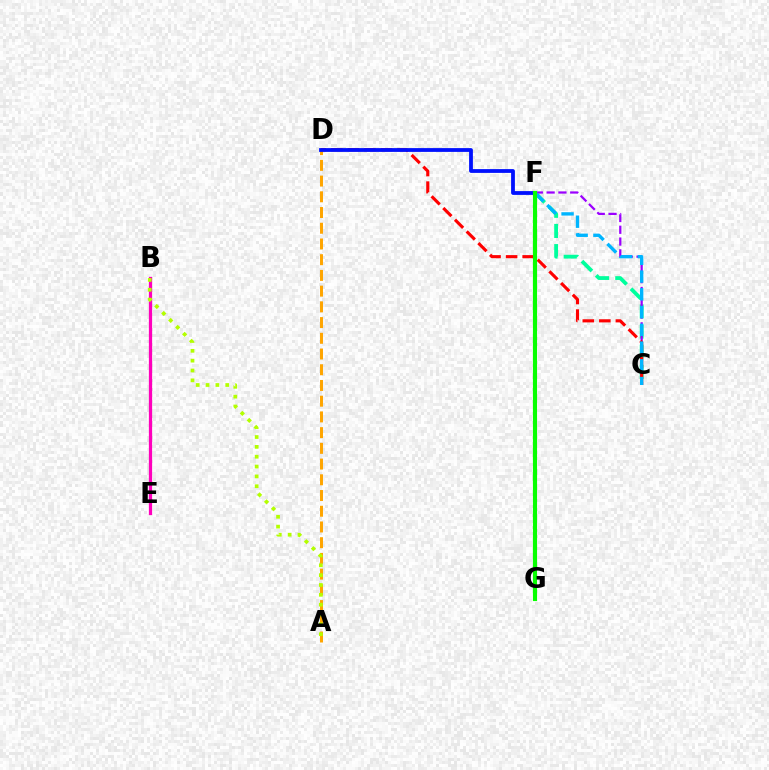{('C', 'F'): [{'color': '#00ff9d', 'line_style': 'dashed', 'thickness': 2.74}, {'color': '#9b00ff', 'line_style': 'dashed', 'thickness': 1.6}, {'color': '#00b5ff', 'line_style': 'dashed', 'thickness': 2.41}], ('B', 'E'): [{'color': '#ff00bd', 'line_style': 'solid', 'thickness': 2.34}], ('A', 'D'): [{'color': '#ffa500', 'line_style': 'dashed', 'thickness': 2.14}], ('C', 'D'): [{'color': '#ff0000', 'line_style': 'dashed', 'thickness': 2.25}], ('D', 'F'): [{'color': '#0010ff', 'line_style': 'solid', 'thickness': 2.73}], ('F', 'G'): [{'color': '#08ff00', 'line_style': 'solid', 'thickness': 2.98}], ('A', 'B'): [{'color': '#b3ff00', 'line_style': 'dotted', 'thickness': 2.68}]}